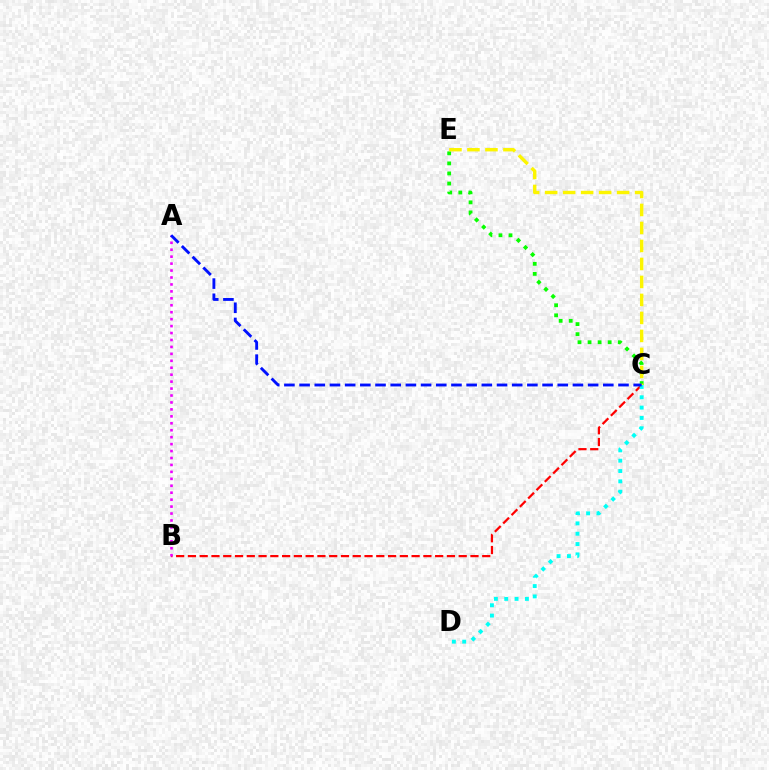{('B', 'C'): [{'color': '#ff0000', 'line_style': 'dashed', 'thickness': 1.6}], ('A', 'B'): [{'color': '#ee00ff', 'line_style': 'dotted', 'thickness': 1.89}], ('C', 'E'): [{'color': '#08ff00', 'line_style': 'dotted', 'thickness': 2.73}, {'color': '#fcf500', 'line_style': 'dashed', 'thickness': 2.44}], ('C', 'D'): [{'color': '#00fff6', 'line_style': 'dotted', 'thickness': 2.81}], ('A', 'C'): [{'color': '#0010ff', 'line_style': 'dashed', 'thickness': 2.06}]}